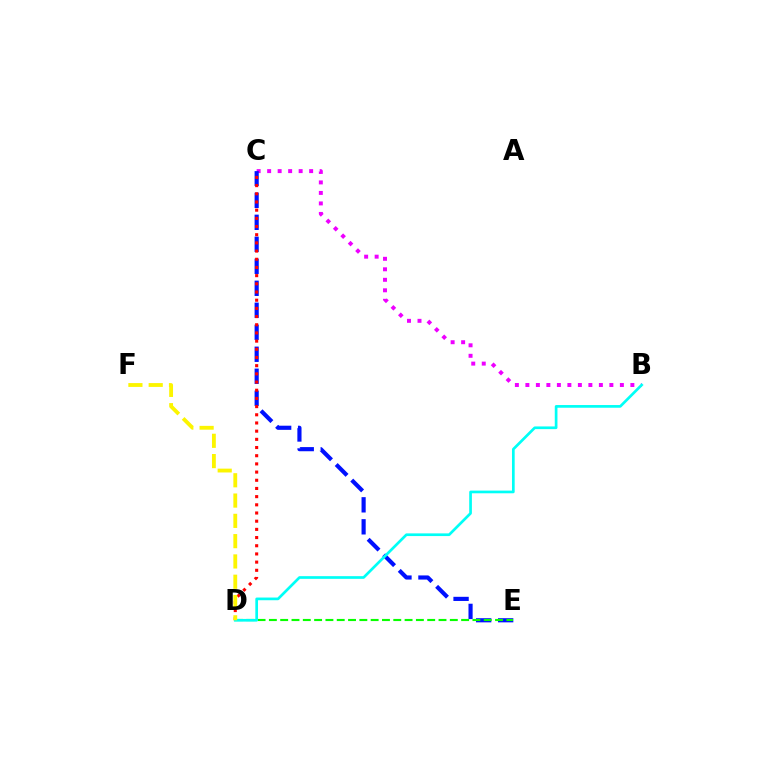{('B', 'C'): [{'color': '#ee00ff', 'line_style': 'dotted', 'thickness': 2.85}], ('C', 'E'): [{'color': '#0010ff', 'line_style': 'dashed', 'thickness': 2.99}], ('D', 'E'): [{'color': '#08ff00', 'line_style': 'dashed', 'thickness': 1.54}], ('C', 'D'): [{'color': '#ff0000', 'line_style': 'dotted', 'thickness': 2.22}], ('B', 'D'): [{'color': '#00fff6', 'line_style': 'solid', 'thickness': 1.94}], ('D', 'F'): [{'color': '#fcf500', 'line_style': 'dashed', 'thickness': 2.76}]}